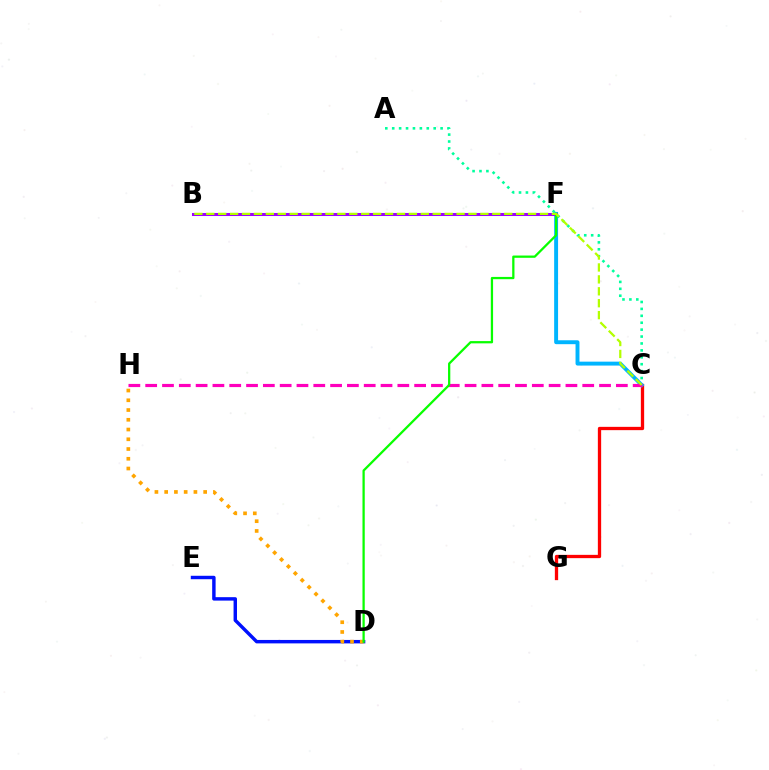{('D', 'E'): [{'color': '#0010ff', 'line_style': 'solid', 'thickness': 2.47}], ('A', 'C'): [{'color': '#00ff9d', 'line_style': 'dotted', 'thickness': 1.88}], ('C', 'G'): [{'color': '#ff0000', 'line_style': 'solid', 'thickness': 2.37}], ('C', 'F'): [{'color': '#00b5ff', 'line_style': 'solid', 'thickness': 2.82}], ('D', 'H'): [{'color': '#ffa500', 'line_style': 'dotted', 'thickness': 2.65}], ('C', 'H'): [{'color': '#ff00bd', 'line_style': 'dashed', 'thickness': 2.28}], ('B', 'F'): [{'color': '#9b00ff', 'line_style': 'solid', 'thickness': 2.19}], ('D', 'F'): [{'color': '#08ff00', 'line_style': 'solid', 'thickness': 1.63}], ('B', 'C'): [{'color': '#b3ff00', 'line_style': 'dashed', 'thickness': 1.62}]}